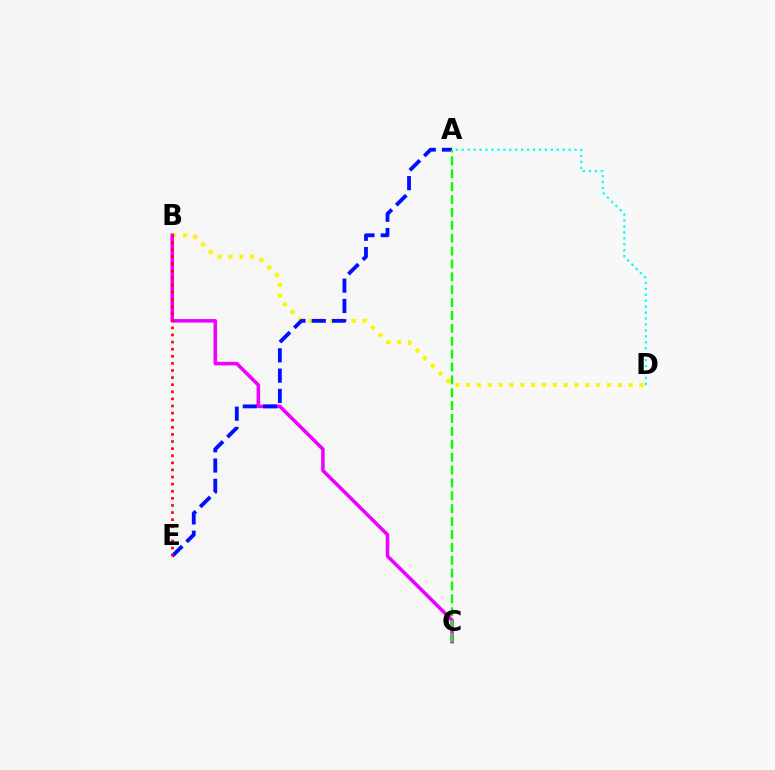{('B', 'D'): [{'color': '#fcf500', 'line_style': 'dotted', 'thickness': 2.94}], ('A', 'D'): [{'color': '#00fff6', 'line_style': 'dotted', 'thickness': 1.61}], ('B', 'C'): [{'color': '#ee00ff', 'line_style': 'solid', 'thickness': 2.55}], ('A', 'E'): [{'color': '#0010ff', 'line_style': 'dashed', 'thickness': 2.76}], ('B', 'E'): [{'color': '#ff0000', 'line_style': 'dotted', 'thickness': 1.93}], ('A', 'C'): [{'color': '#08ff00', 'line_style': 'dashed', 'thickness': 1.75}]}